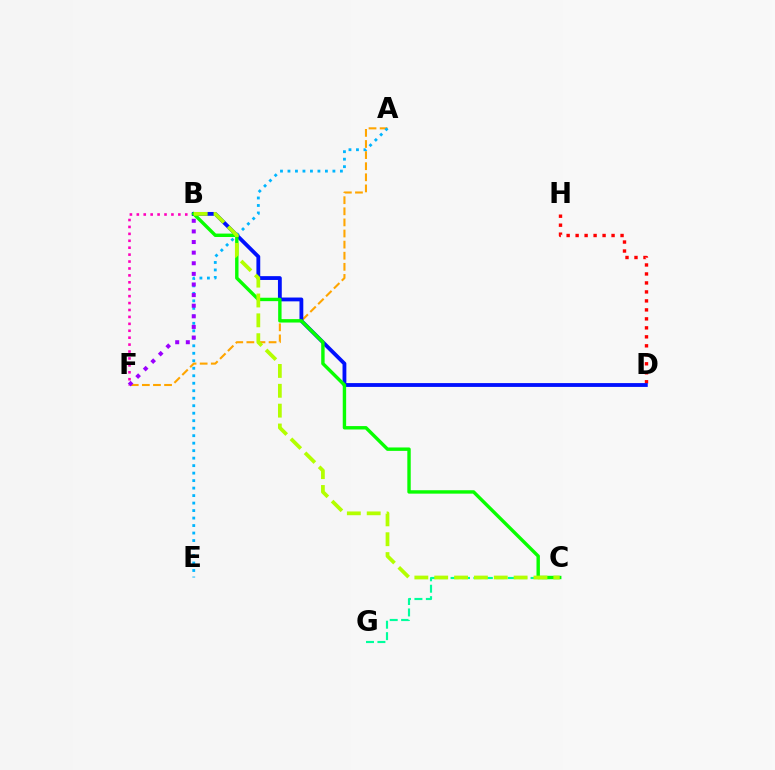{('D', 'H'): [{'color': '#ff0000', 'line_style': 'dotted', 'thickness': 2.44}], ('C', 'G'): [{'color': '#00ff9d', 'line_style': 'dashed', 'thickness': 1.55}], ('A', 'F'): [{'color': '#ffa500', 'line_style': 'dashed', 'thickness': 1.51}], ('A', 'E'): [{'color': '#00b5ff', 'line_style': 'dotted', 'thickness': 2.04}], ('B', 'F'): [{'color': '#ff00bd', 'line_style': 'dotted', 'thickness': 1.88}, {'color': '#9b00ff', 'line_style': 'dotted', 'thickness': 2.88}], ('B', 'D'): [{'color': '#0010ff', 'line_style': 'solid', 'thickness': 2.75}], ('B', 'C'): [{'color': '#08ff00', 'line_style': 'solid', 'thickness': 2.45}, {'color': '#b3ff00', 'line_style': 'dashed', 'thickness': 2.7}]}